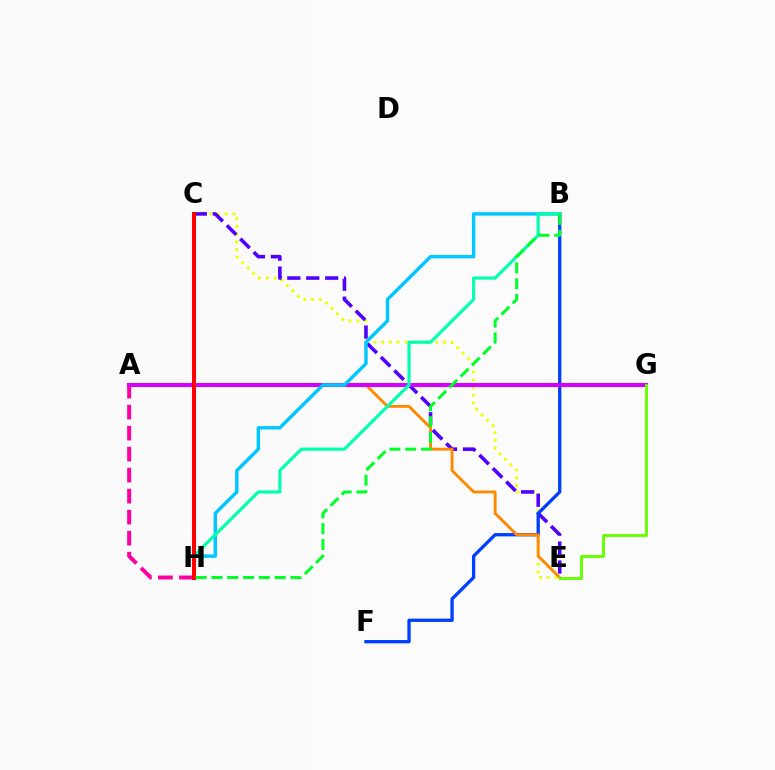{('C', 'E'): [{'color': '#eeff00', 'line_style': 'dotted', 'thickness': 2.1}, {'color': '#4f00ff', 'line_style': 'dashed', 'thickness': 2.57}], ('A', 'H'): [{'color': '#ff00a0', 'line_style': 'dashed', 'thickness': 2.85}], ('B', 'F'): [{'color': '#003fff', 'line_style': 'solid', 'thickness': 2.38}], ('A', 'E'): [{'color': '#ff8800', 'line_style': 'solid', 'thickness': 2.07}], ('A', 'G'): [{'color': '#d600ff', 'line_style': 'solid', 'thickness': 2.92}], ('B', 'H'): [{'color': '#00c7ff', 'line_style': 'solid', 'thickness': 2.47}, {'color': '#00ffaf', 'line_style': 'solid', 'thickness': 2.27}, {'color': '#00ff27', 'line_style': 'dashed', 'thickness': 2.15}], ('E', 'G'): [{'color': '#66ff00', 'line_style': 'solid', 'thickness': 2.1}], ('C', 'H'): [{'color': '#ff0000', 'line_style': 'solid', 'thickness': 2.89}]}